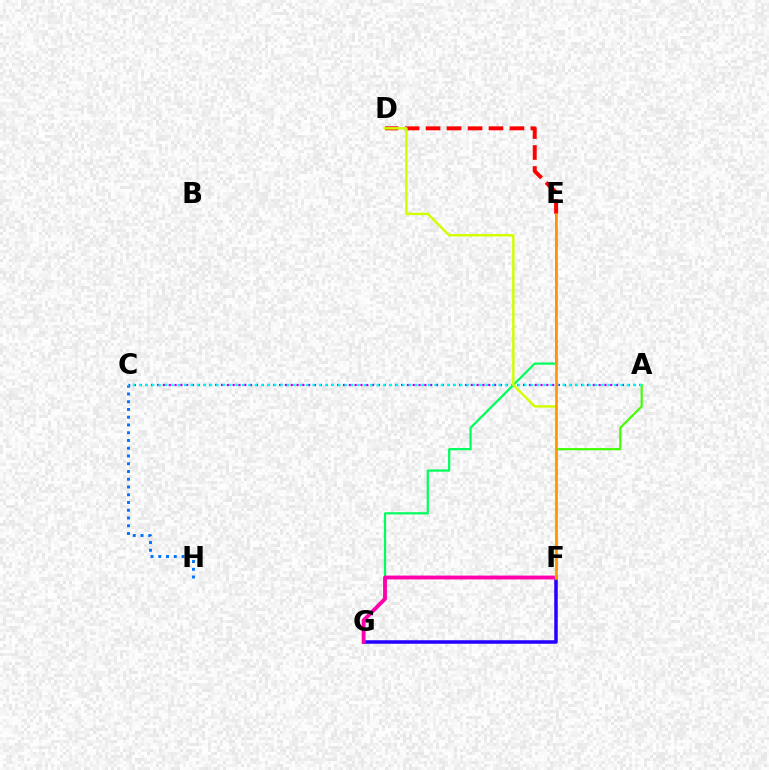{('C', 'H'): [{'color': '#0074ff', 'line_style': 'dotted', 'thickness': 2.11}], ('A', 'F'): [{'color': '#3dff00', 'line_style': 'solid', 'thickness': 1.54}], ('A', 'C'): [{'color': '#b900ff', 'line_style': 'dotted', 'thickness': 1.58}, {'color': '#00fff6', 'line_style': 'dotted', 'thickness': 1.74}], ('F', 'G'): [{'color': '#2500ff', 'line_style': 'solid', 'thickness': 2.53}, {'color': '#ff00ac', 'line_style': 'solid', 'thickness': 2.78}], ('E', 'G'): [{'color': '#00ff5c', 'line_style': 'solid', 'thickness': 1.6}], ('D', 'E'): [{'color': '#ff0000', 'line_style': 'dashed', 'thickness': 2.85}], ('D', 'F'): [{'color': '#d1ff00', 'line_style': 'solid', 'thickness': 1.76}], ('E', 'F'): [{'color': '#ff9400', 'line_style': 'solid', 'thickness': 1.89}]}